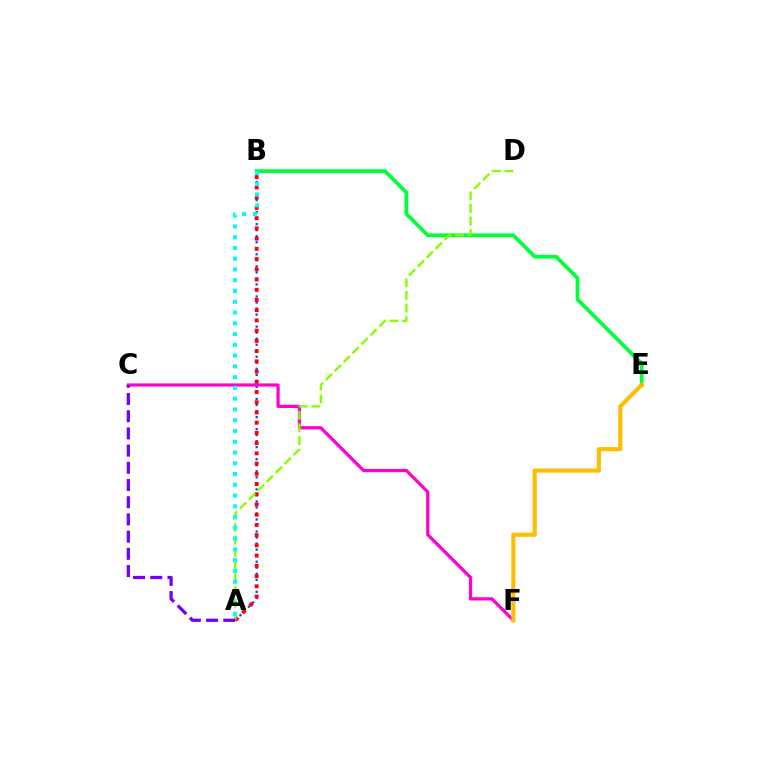{('A', 'B'): [{'color': '#004bff', 'line_style': 'dotted', 'thickness': 1.64}, {'color': '#ff0000', 'line_style': 'dotted', 'thickness': 2.78}, {'color': '#00fff6', 'line_style': 'dotted', 'thickness': 2.93}], ('B', 'E'): [{'color': '#00ff39', 'line_style': 'solid', 'thickness': 2.71}], ('C', 'F'): [{'color': '#ff00cf', 'line_style': 'solid', 'thickness': 2.32}], ('E', 'F'): [{'color': '#ffbd00', 'line_style': 'solid', 'thickness': 2.96}], ('A', 'D'): [{'color': '#84ff00', 'line_style': 'dashed', 'thickness': 1.71}], ('A', 'C'): [{'color': '#7200ff', 'line_style': 'dashed', 'thickness': 2.34}]}